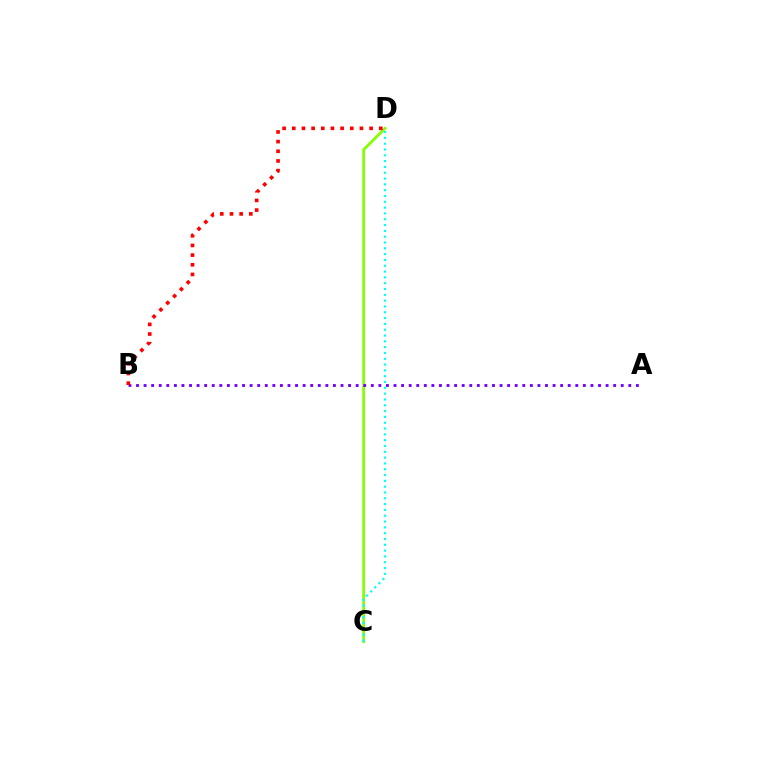{('C', 'D'): [{'color': '#84ff00', 'line_style': 'solid', 'thickness': 1.98}, {'color': '#00fff6', 'line_style': 'dotted', 'thickness': 1.58}], ('A', 'B'): [{'color': '#7200ff', 'line_style': 'dotted', 'thickness': 2.06}], ('B', 'D'): [{'color': '#ff0000', 'line_style': 'dotted', 'thickness': 2.63}]}